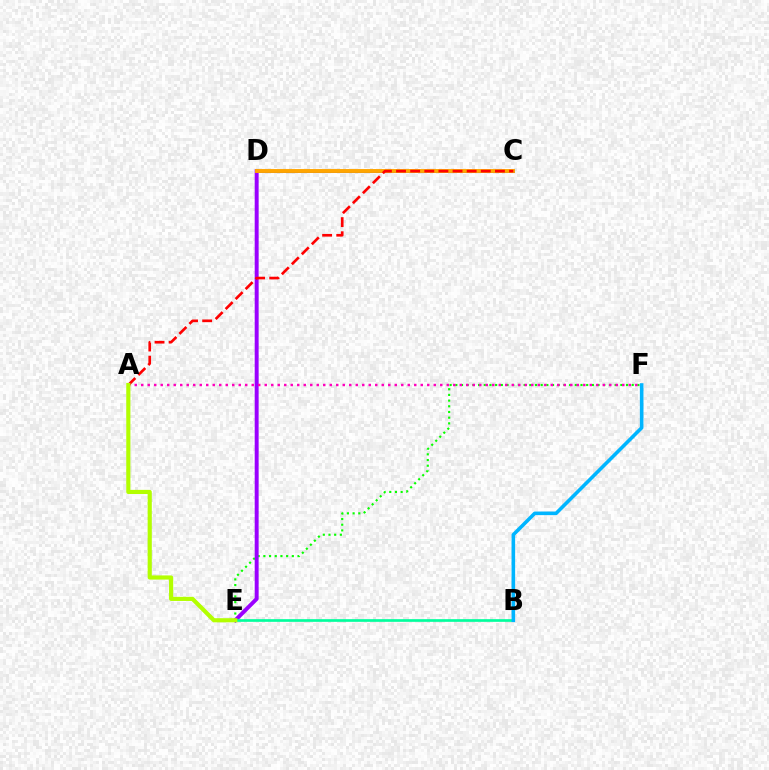{('C', 'D'): [{'color': '#0010ff', 'line_style': 'solid', 'thickness': 2.18}, {'color': '#ffa500', 'line_style': 'solid', 'thickness': 2.81}], ('E', 'F'): [{'color': '#08ff00', 'line_style': 'dotted', 'thickness': 1.55}], ('D', 'E'): [{'color': '#9b00ff', 'line_style': 'solid', 'thickness': 2.84}], ('A', 'F'): [{'color': '#ff00bd', 'line_style': 'dotted', 'thickness': 1.77}], ('B', 'E'): [{'color': '#00ff9d', 'line_style': 'solid', 'thickness': 1.93}], ('B', 'F'): [{'color': '#00b5ff', 'line_style': 'solid', 'thickness': 2.58}], ('A', 'C'): [{'color': '#ff0000', 'line_style': 'dashed', 'thickness': 1.92}], ('A', 'E'): [{'color': '#b3ff00', 'line_style': 'solid', 'thickness': 2.99}]}